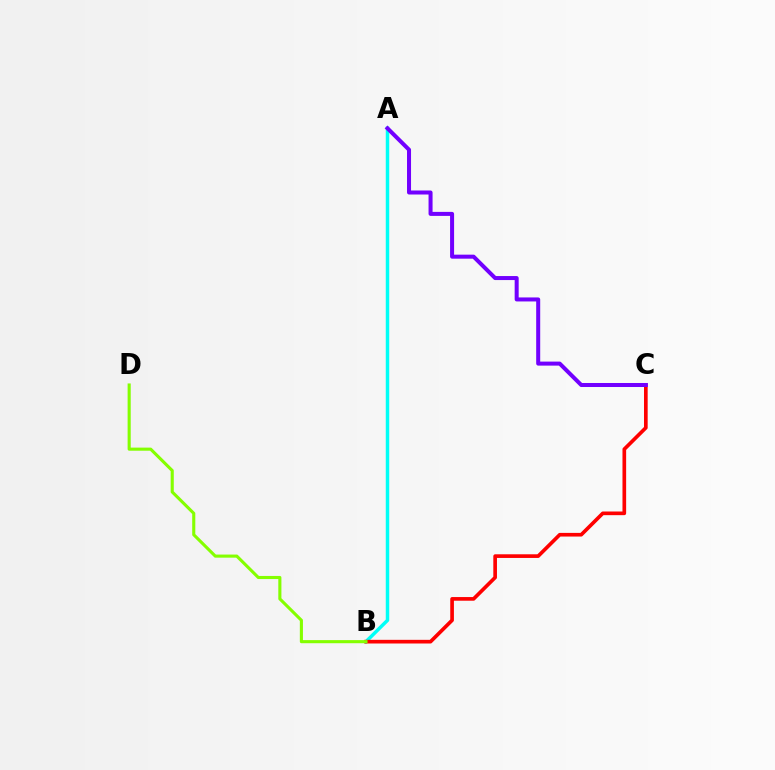{('A', 'B'): [{'color': '#00fff6', 'line_style': 'solid', 'thickness': 2.5}], ('B', 'C'): [{'color': '#ff0000', 'line_style': 'solid', 'thickness': 2.63}], ('A', 'C'): [{'color': '#7200ff', 'line_style': 'solid', 'thickness': 2.89}], ('B', 'D'): [{'color': '#84ff00', 'line_style': 'solid', 'thickness': 2.23}]}